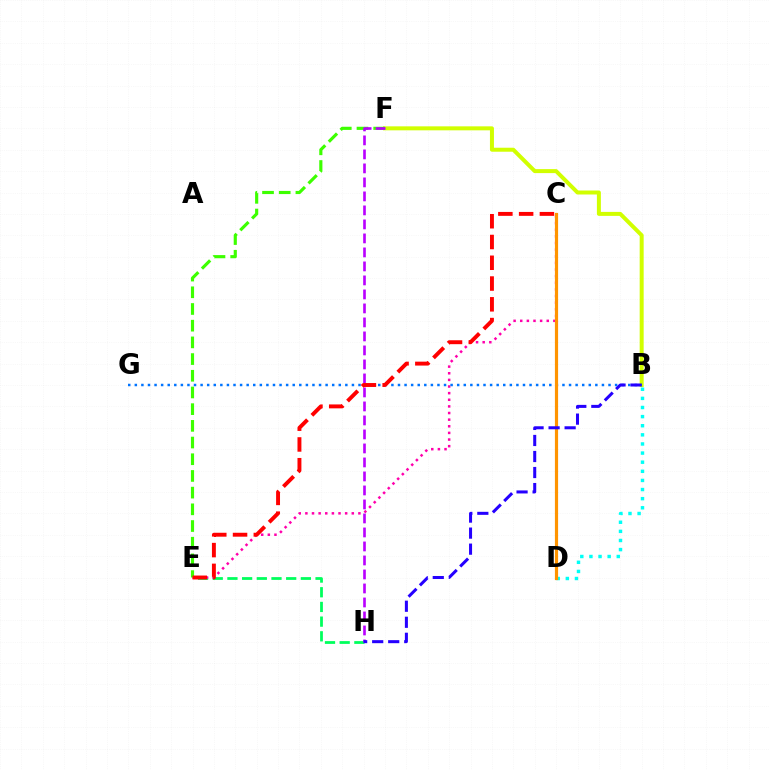{('E', 'H'): [{'color': '#00ff5c', 'line_style': 'dashed', 'thickness': 2.0}], ('B', 'D'): [{'color': '#00fff6', 'line_style': 'dotted', 'thickness': 2.48}], ('B', 'F'): [{'color': '#d1ff00', 'line_style': 'solid', 'thickness': 2.87}], ('C', 'E'): [{'color': '#ff00ac', 'line_style': 'dotted', 'thickness': 1.8}, {'color': '#ff0000', 'line_style': 'dashed', 'thickness': 2.82}], ('E', 'F'): [{'color': '#3dff00', 'line_style': 'dashed', 'thickness': 2.27}], ('F', 'H'): [{'color': '#b900ff', 'line_style': 'dashed', 'thickness': 1.9}], ('B', 'G'): [{'color': '#0074ff', 'line_style': 'dotted', 'thickness': 1.79}], ('C', 'D'): [{'color': '#ff9400', 'line_style': 'solid', 'thickness': 2.29}], ('B', 'H'): [{'color': '#2500ff', 'line_style': 'dashed', 'thickness': 2.18}]}